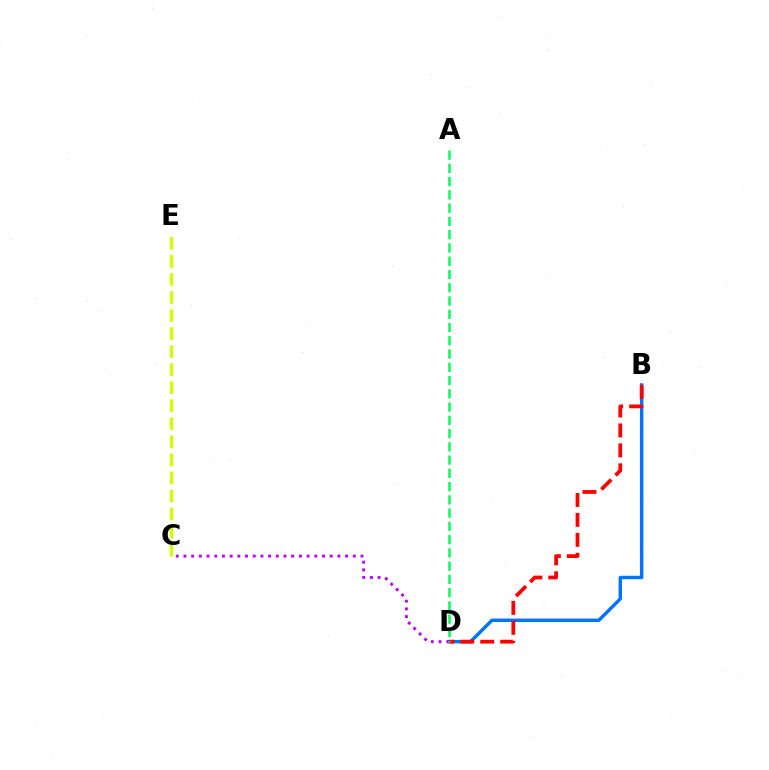{('C', 'E'): [{'color': '#d1ff00', 'line_style': 'dashed', 'thickness': 2.45}], ('B', 'D'): [{'color': '#0074ff', 'line_style': 'solid', 'thickness': 2.47}, {'color': '#ff0000', 'line_style': 'dashed', 'thickness': 2.71}], ('C', 'D'): [{'color': '#b900ff', 'line_style': 'dotted', 'thickness': 2.09}], ('A', 'D'): [{'color': '#00ff5c', 'line_style': 'dashed', 'thickness': 1.8}]}